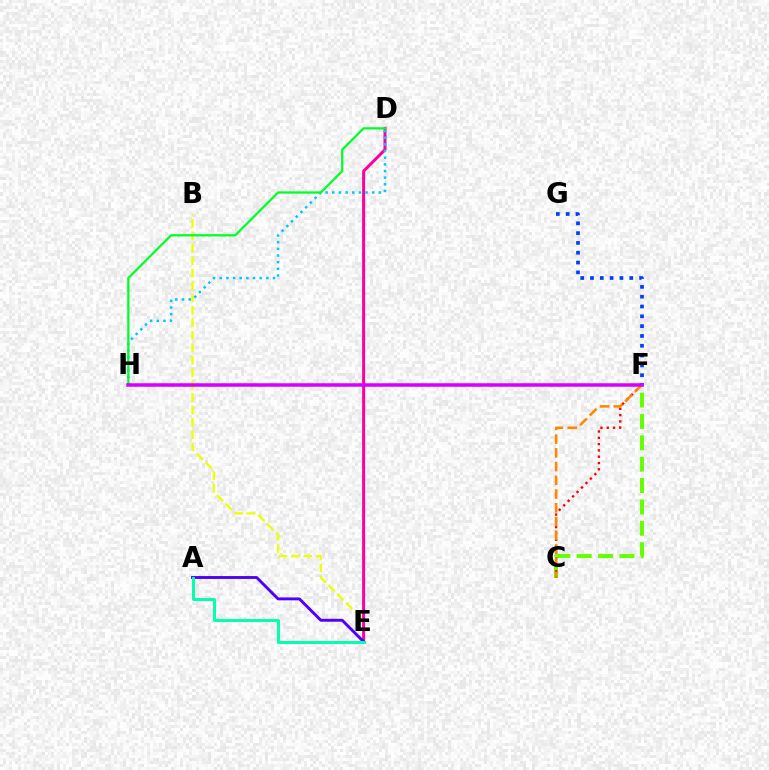{('B', 'E'): [{'color': '#eeff00', 'line_style': 'dashed', 'thickness': 1.69}], ('C', 'F'): [{'color': '#66ff00', 'line_style': 'dashed', 'thickness': 2.9}, {'color': '#ff0000', 'line_style': 'dotted', 'thickness': 1.71}, {'color': '#ff8800', 'line_style': 'dashed', 'thickness': 1.87}], ('D', 'E'): [{'color': '#ff00a0', 'line_style': 'solid', 'thickness': 2.15}], ('F', 'G'): [{'color': '#003fff', 'line_style': 'dotted', 'thickness': 2.67}], ('D', 'H'): [{'color': '#00c7ff', 'line_style': 'dotted', 'thickness': 1.81}, {'color': '#00ff27', 'line_style': 'solid', 'thickness': 1.62}], ('A', 'E'): [{'color': '#4f00ff', 'line_style': 'solid', 'thickness': 2.09}, {'color': '#00ffaf', 'line_style': 'solid', 'thickness': 2.11}], ('F', 'H'): [{'color': '#d600ff', 'line_style': 'solid', 'thickness': 2.53}]}